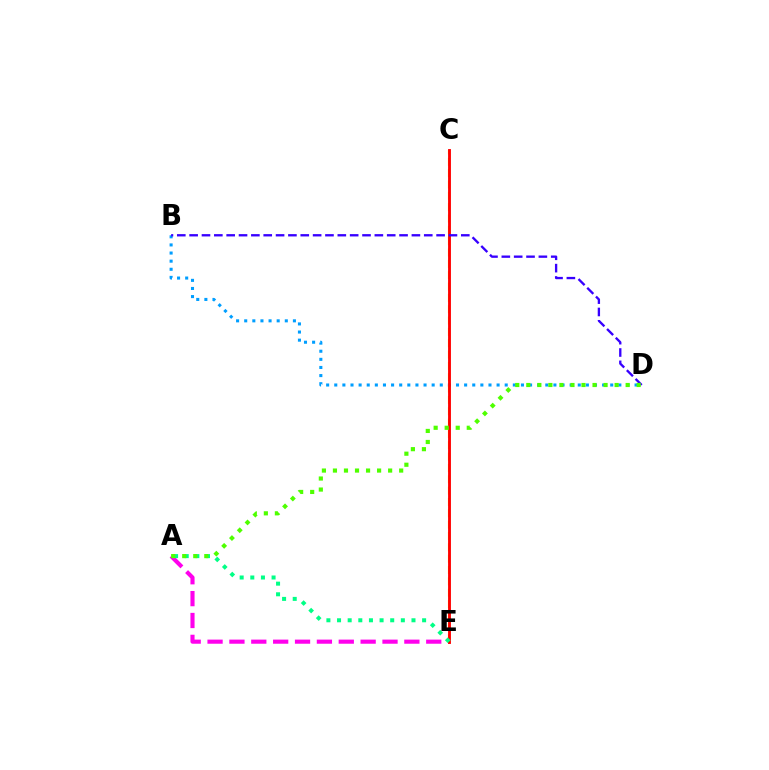{('A', 'E'): [{'color': '#ff00ed', 'line_style': 'dashed', 'thickness': 2.97}, {'color': '#00ff86', 'line_style': 'dotted', 'thickness': 2.89}], ('B', 'D'): [{'color': '#009eff', 'line_style': 'dotted', 'thickness': 2.21}, {'color': '#3700ff', 'line_style': 'dashed', 'thickness': 1.68}], ('C', 'E'): [{'color': '#ffd500', 'line_style': 'dashed', 'thickness': 1.54}, {'color': '#ff0000', 'line_style': 'solid', 'thickness': 2.06}], ('A', 'D'): [{'color': '#4fff00', 'line_style': 'dotted', 'thickness': 3.0}]}